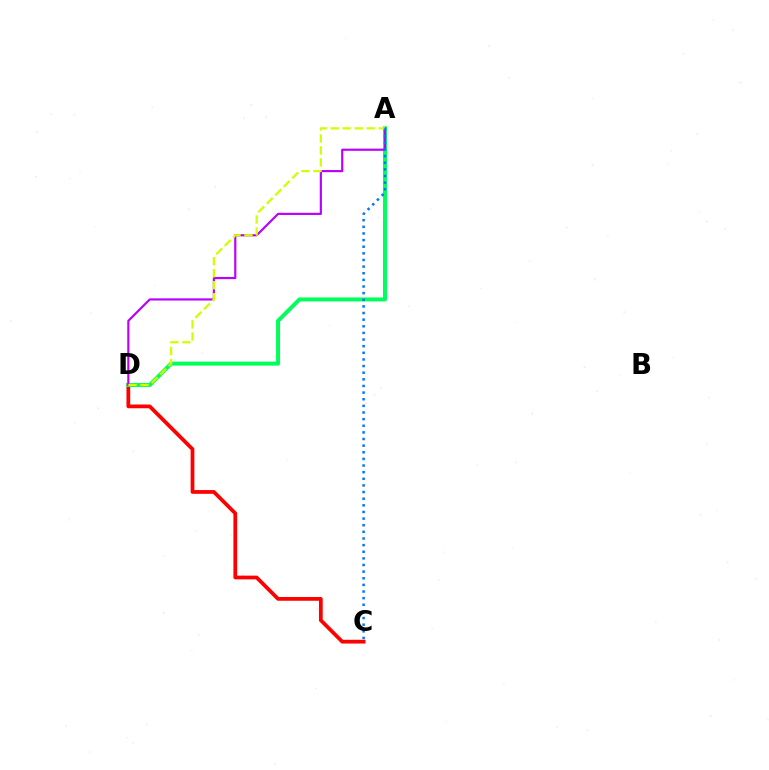{('C', 'D'): [{'color': '#ff0000', 'line_style': 'solid', 'thickness': 2.69}], ('A', 'D'): [{'color': '#00ff5c', 'line_style': 'solid', 'thickness': 2.88}, {'color': '#b900ff', 'line_style': 'solid', 'thickness': 1.56}, {'color': '#d1ff00', 'line_style': 'dashed', 'thickness': 1.63}], ('A', 'C'): [{'color': '#0074ff', 'line_style': 'dotted', 'thickness': 1.8}]}